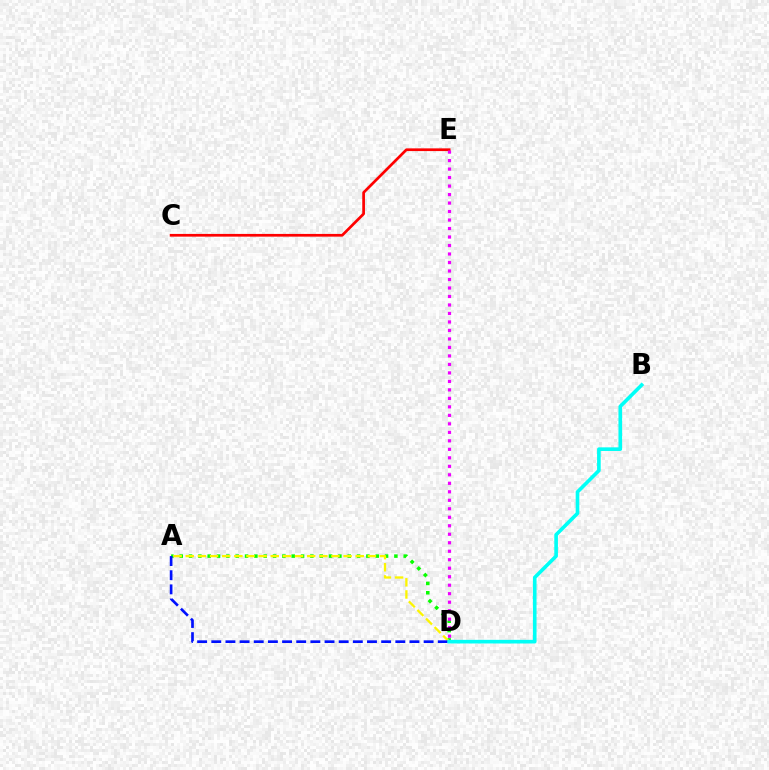{('A', 'D'): [{'color': '#08ff00', 'line_style': 'dotted', 'thickness': 2.54}, {'color': '#fcf500', 'line_style': 'dashed', 'thickness': 1.65}, {'color': '#0010ff', 'line_style': 'dashed', 'thickness': 1.92}], ('C', 'E'): [{'color': '#ff0000', 'line_style': 'solid', 'thickness': 1.95}], ('D', 'E'): [{'color': '#ee00ff', 'line_style': 'dotted', 'thickness': 2.31}], ('B', 'D'): [{'color': '#00fff6', 'line_style': 'solid', 'thickness': 2.62}]}